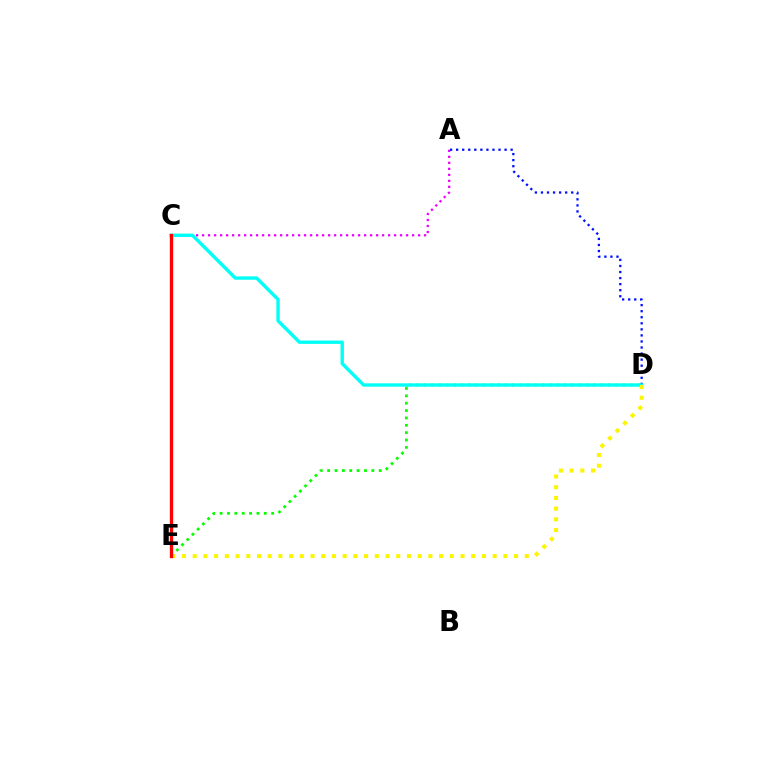{('A', 'C'): [{'color': '#ee00ff', 'line_style': 'dotted', 'thickness': 1.63}], ('D', 'E'): [{'color': '#08ff00', 'line_style': 'dotted', 'thickness': 2.0}, {'color': '#fcf500', 'line_style': 'dotted', 'thickness': 2.91}], ('A', 'D'): [{'color': '#0010ff', 'line_style': 'dotted', 'thickness': 1.65}], ('C', 'D'): [{'color': '#00fff6', 'line_style': 'solid', 'thickness': 2.42}], ('C', 'E'): [{'color': '#ff0000', 'line_style': 'solid', 'thickness': 2.39}]}